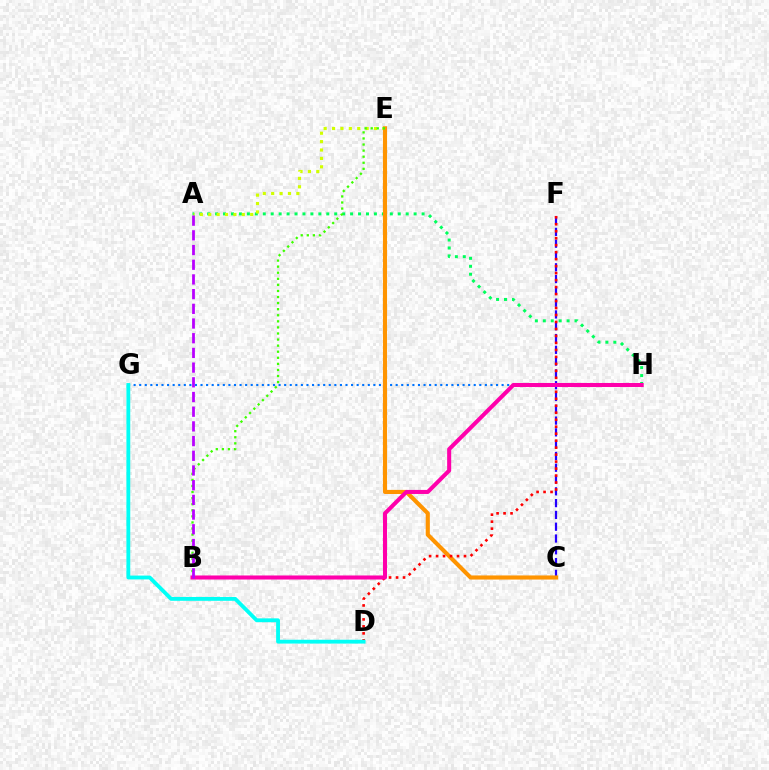{('A', 'H'): [{'color': '#00ff5c', 'line_style': 'dotted', 'thickness': 2.16}], ('C', 'F'): [{'color': '#2500ff', 'line_style': 'dashed', 'thickness': 1.6}], ('G', 'H'): [{'color': '#0074ff', 'line_style': 'dotted', 'thickness': 1.51}], ('A', 'E'): [{'color': '#d1ff00', 'line_style': 'dotted', 'thickness': 2.28}], ('C', 'E'): [{'color': '#ff9400', 'line_style': 'solid', 'thickness': 2.96}], ('B', 'E'): [{'color': '#3dff00', 'line_style': 'dotted', 'thickness': 1.65}], ('D', 'F'): [{'color': '#ff0000', 'line_style': 'dotted', 'thickness': 1.9}], ('B', 'H'): [{'color': '#ff00ac', 'line_style': 'solid', 'thickness': 2.91}], ('A', 'B'): [{'color': '#b900ff', 'line_style': 'dashed', 'thickness': 2.0}], ('D', 'G'): [{'color': '#00fff6', 'line_style': 'solid', 'thickness': 2.76}]}